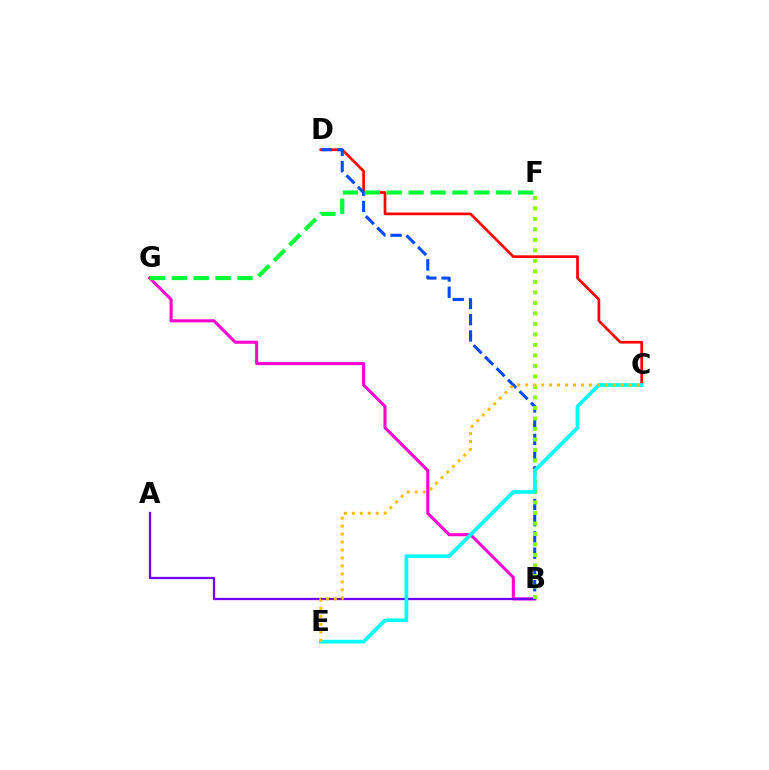{('B', 'G'): [{'color': '#ff00cf', 'line_style': 'solid', 'thickness': 2.21}], ('C', 'D'): [{'color': '#ff0000', 'line_style': 'solid', 'thickness': 1.93}], ('A', 'B'): [{'color': '#7200ff', 'line_style': 'solid', 'thickness': 1.63}], ('B', 'D'): [{'color': '#004bff', 'line_style': 'dashed', 'thickness': 2.21}], ('B', 'F'): [{'color': '#84ff00', 'line_style': 'dotted', 'thickness': 2.85}], ('F', 'G'): [{'color': '#00ff39', 'line_style': 'dashed', 'thickness': 2.98}], ('C', 'E'): [{'color': '#00fff6', 'line_style': 'solid', 'thickness': 2.66}, {'color': '#ffbd00', 'line_style': 'dotted', 'thickness': 2.16}]}